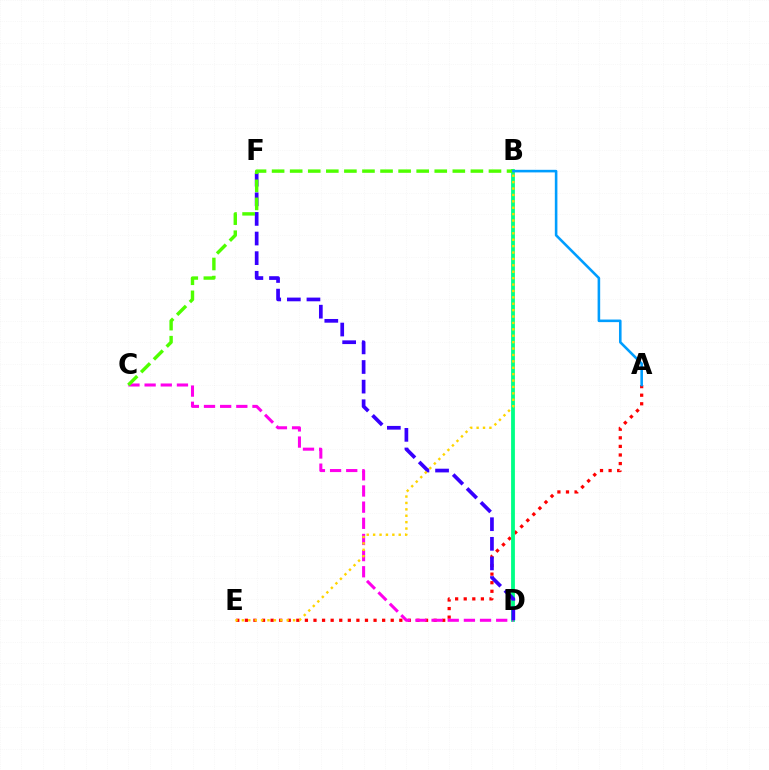{('A', 'E'): [{'color': '#ff0000', 'line_style': 'dotted', 'thickness': 2.33}], ('B', 'D'): [{'color': '#00ff86', 'line_style': 'solid', 'thickness': 2.74}], ('C', 'D'): [{'color': '#ff00ed', 'line_style': 'dashed', 'thickness': 2.19}], ('D', 'F'): [{'color': '#3700ff', 'line_style': 'dashed', 'thickness': 2.67}], ('B', 'E'): [{'color': '#ffd500', 'line_style': 'dotted', 'thickness': 1.74}], ('B', 'C'): [{'color': '#4fff00', 'line_style': 'dashed', 'thickness': 2.46}], ('A', 'B'): [{'color': '#009eff', 'line_style': 'solid', 'thickness': 1.86}]}